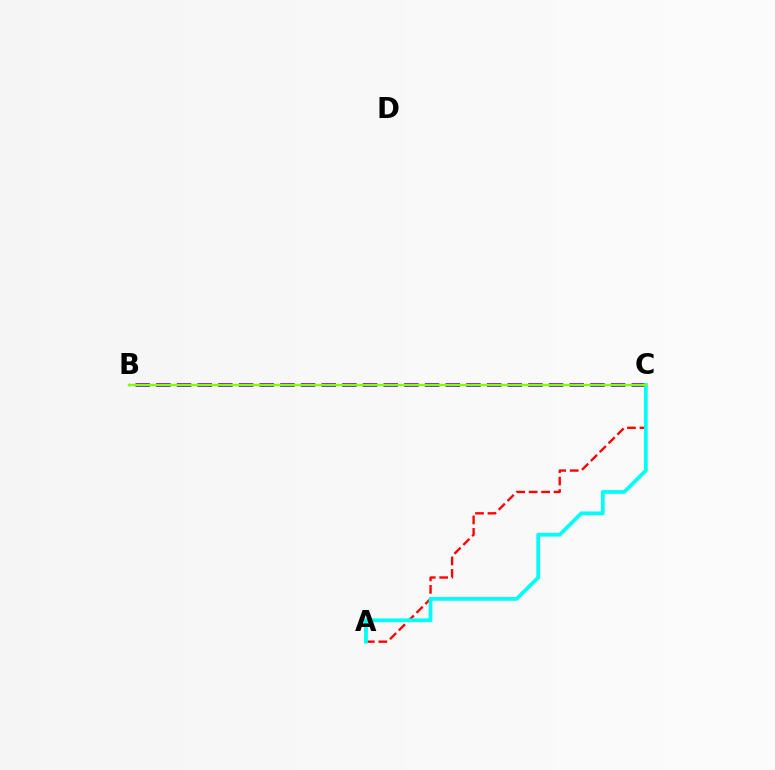{('A', 'C'): [{'color': '#ff0000', 'line_style': 'dashed', 'thickness': 1.7}, {'color': '#00fff6', 'line_style': 'solid', 'thickness': 2.71}], ('B', 'C'): [{'color': '#7200ff', 'line_style': 'dashed', 'thickness': 2.81}, {'color': '#84ff00', 'line_style': 'solid', 'thickness': 1.75}]}